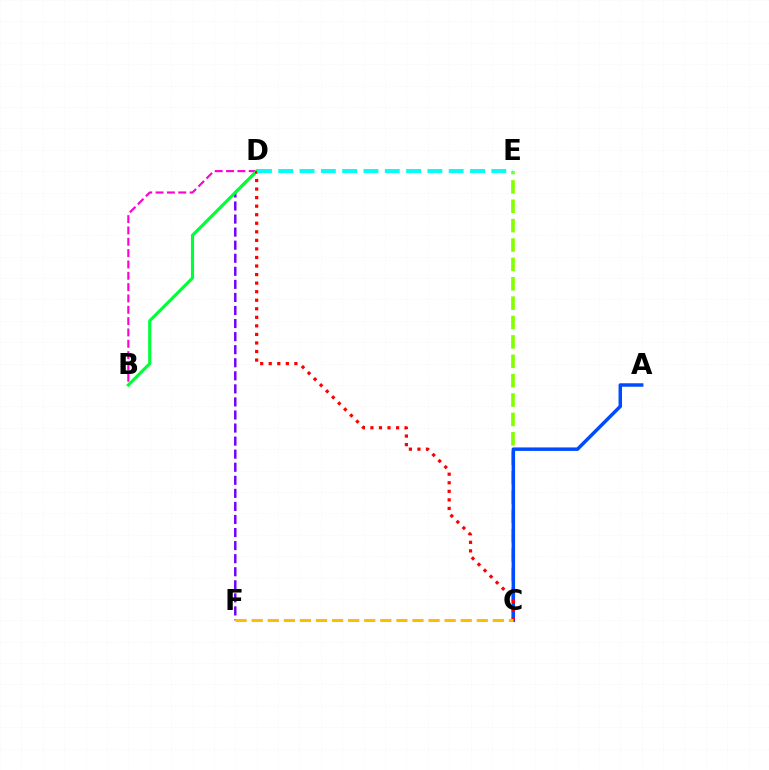{('D', 'F'): [{'color': '#7200ff', 'line_style': 'dashed', 'thickness': 1.77}], ('B', 'D'): [{'color': '#ff00cf', 'line_style': 'dashed', 'thickness': 1.54}, {'color': '#00ff39', 'line_style': 'solid', 'thickness': 2.26}], ('C', 'E'): [{'color': '#84ff00', 'line_style': 'dashed', 'thickness': 2.63}], ('A', 'C'): [{'color': '#004bff', 'line_style': 'solid', 'thickness': 2.5}], ('C', 'D'): [{'color': '#ff0000', 'line_style': 'dotted', 'thickness': 2.32}], ('C', 'F'): [{'color': '#ffbd00', 'line_style': 'dashed', 'thickness': 2.18}], ('D', 'E'): [{'color': '#00fff6', 'line_style': 'dashed', 'thickness': 2.89}]}